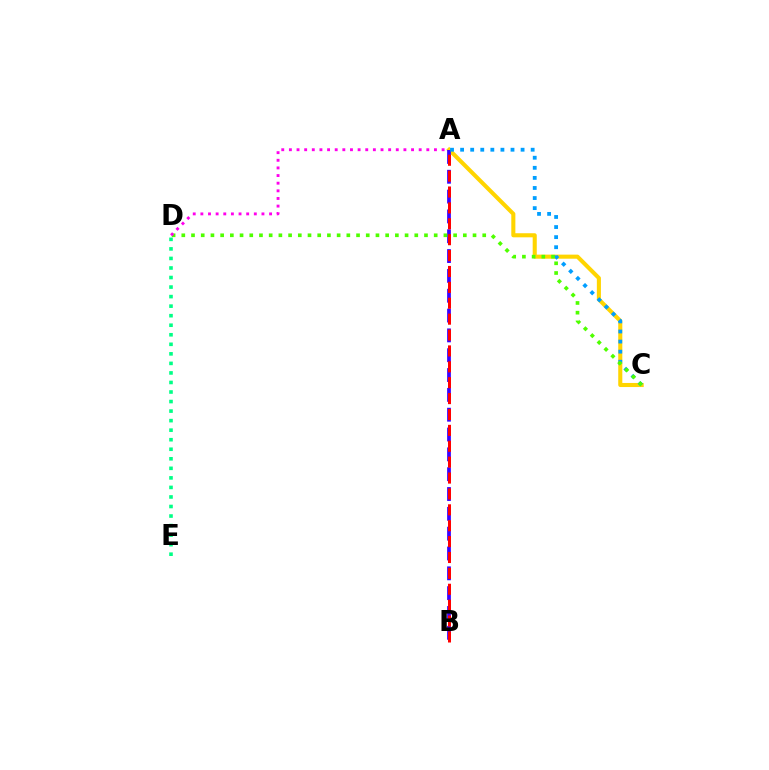{('A', 'C'): [{'color': '#ffd500', 'line_style': 'solid', 'thickness': 2.94}, {'color': '#009eff', 'line_style': 'dotted', 'thickness': 2.74}], ('D', 'E'): [{'color': '#00ff86', 'line_style': 'dotted', 'thickness': 2.59}], ('A', 'B'): [{'color': '#3700ff', 'line_style': 'dashed', 'thickness': 2.69}, {'color': '#ff0000', 'line_style': 'dashed', 'thickness': 2.16}], ('C', 'D'): [{'color': '#4fff00', 'line_style': 'dotted', 'thickness': 2.64}], ('A', 'D'): [{'color': '#ff00ed', 'line_style': 'dotted', 'thickness': 2.07}]}